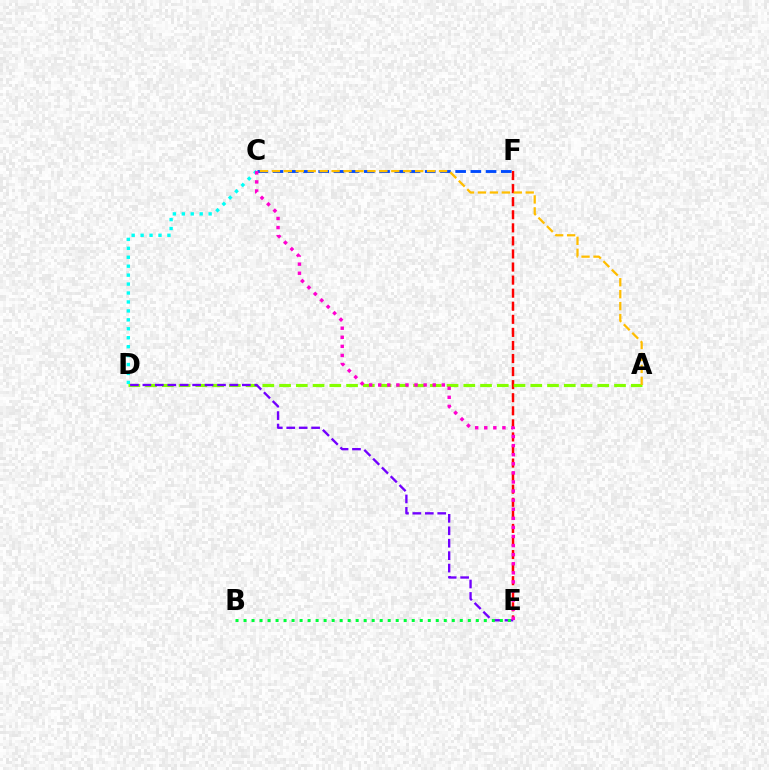{('E', 'F'): [{'color': '#ff0000', 'line_style': 'dashed', 'thickness': 1.78}], ('C', 'F'): [{'color': '#004bff', 'line_style': 'dashed', 'thickness': 2.07}], ('C', 'D'): [{'color': '#00fff6', 'line_style': 'dotted', 'thickness': 2.43}], ('A', 'D'): [{'color': '#84ff00', 'line_style': 'dashed', 'thickness': 2.28}], ('D', 'E'): [{'color': '#7200ff', 'line_style': 'dashed', 'thickness': 1.69}], ('B', 'E'): [{'color': '#00ff39', 'line_style': 'dotted', 'thickness': 2.18}], ('C', 'E'): [{'color': '#ff00cf', 'line_style': 'dotted', 'thickness': 2.47}], ('A', 'C'): [{'color': '#ffbd00', 'line_style': 'dashed', 'thickness': 1.62}]}